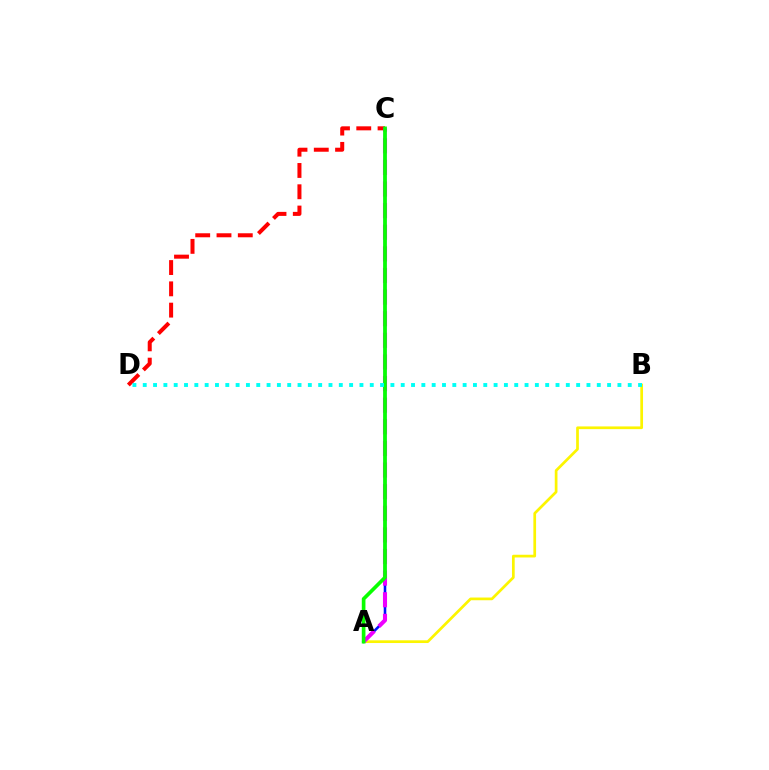{('A', 'B'): [{'color': '#fcf500', 'line_style': 'solid', 'thickness': 1.95}], ('C', 'D'): [{'color': '#ff0000', 'line_style': 'dashed', 'thickness': 2.89}], ('A', 'C'): [{'color': '#0010ff', 'line_style': 'solid', 'thickness': 1.85}, {'color': '#ee00ff', 'line_style': 'dashed', 'thickness': 2.94}, {'color': '#08ff00', 'line_style': 'solid', 'thickness': 2.64}], ('B', 'D'): [{'color': '#00fff6', 'line_style': 'dotted', 'thickness': 2.8}]}